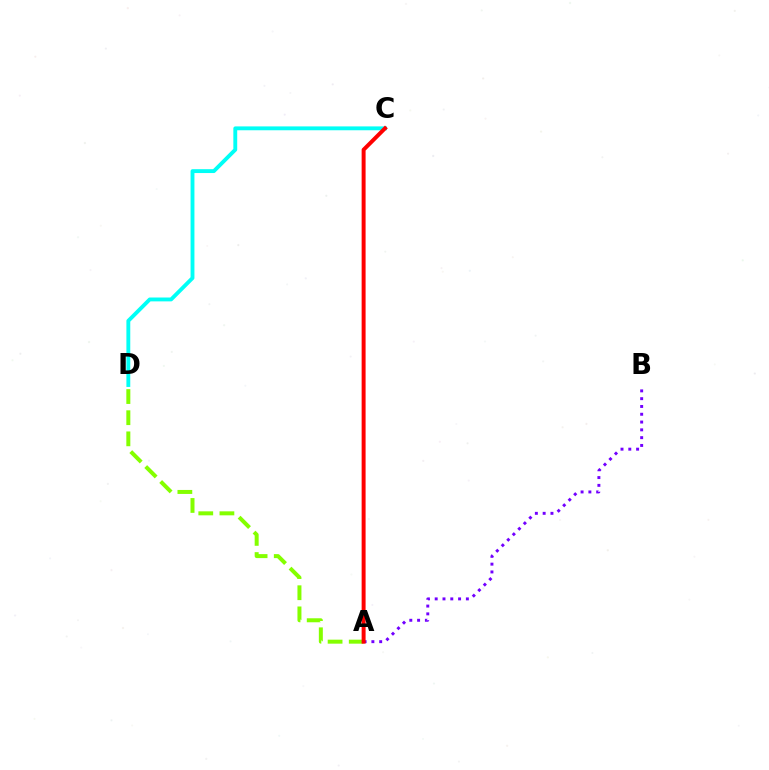{('A', 'D'): [{'color': '#84ff00', 'line_style': 'dashed', 'thickness': 2.87}], ('C', 'D'): [{'color': '#00fff6', 'line_style': 'solid', 'thickness': 2.78}], ('A', 'B'): [{'color': '#7200ff', 'line_style': 'dotted', 'thickness': 2.12}], ('A', 'C'): [{'color': '#ff0000', 'line_style': 'solid', 'thickness': 2.85}]}